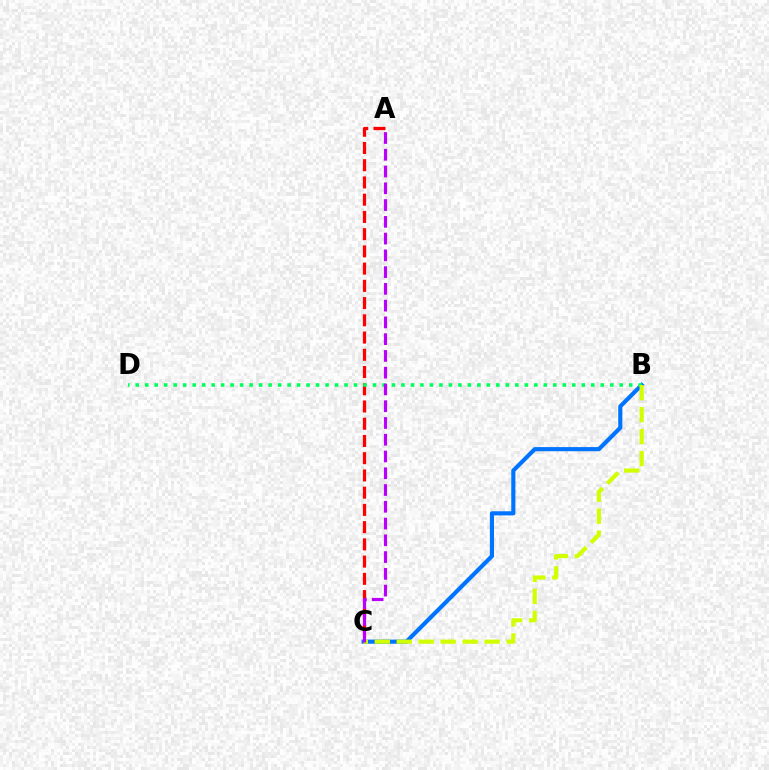{('B', 'C'): [{'color': '#0074ff', 'line_style': 'solid', 'thickness': 2.98}, {'color': '#d1ff00', 'line_style': 'dashed', 'thickness': 2.98}], ('A', 'C'): [{'color': '#ff0000', 'line_style': 'dashed', 'thickness': 2.34}, {'color': '#b900ff', 'line_style': 'dashed', 'thickness': 2.28}], ('B', 'D'): [{'color': '#00ff5c', 'line_style': 'dotted', 'thickness': 2.58}]}